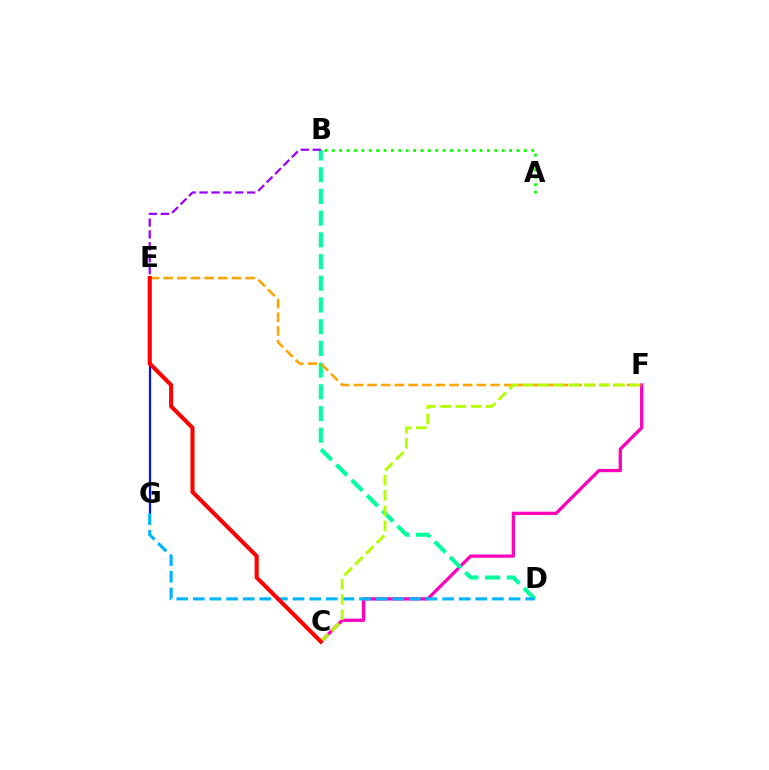{('E', 'G'): [{'color': '#0010ff', 'line_style': 'solid', 'thickness': 1.59}], ('A', 'B'): [{'color': '#08ff00', 'line_style': 'dotted', 'thickness': 2.01}], ('C', 'F'): [{'color': '#ff00bd', 'line_style': 'solid', 'thickness': 2.36}, {'color': '#b3ff00', 'line_style': 'dashed', 'thickness': 2.07}], ('B', 'D'): [{'color': '#00ff9d', 'line_style': 'dashed', 'thickness': 2.95}], ('E', 'F'): [{'color': '#ffa500', 'line_style': 'dashed', 'thickness': 1.86}], ('D', 'G'): [{'color': '#00b5ff', 'line_style': 'dashed', 'thickness': 2.26}], ('C', 'E'): [{'color': '#ff0000', 'line_style': 'solid', 'thickness': 2.94}], ('B', 'E'): [{'color': '#9b00ff', 'line_style': 'dashed', 'thickness': 1.62}]}